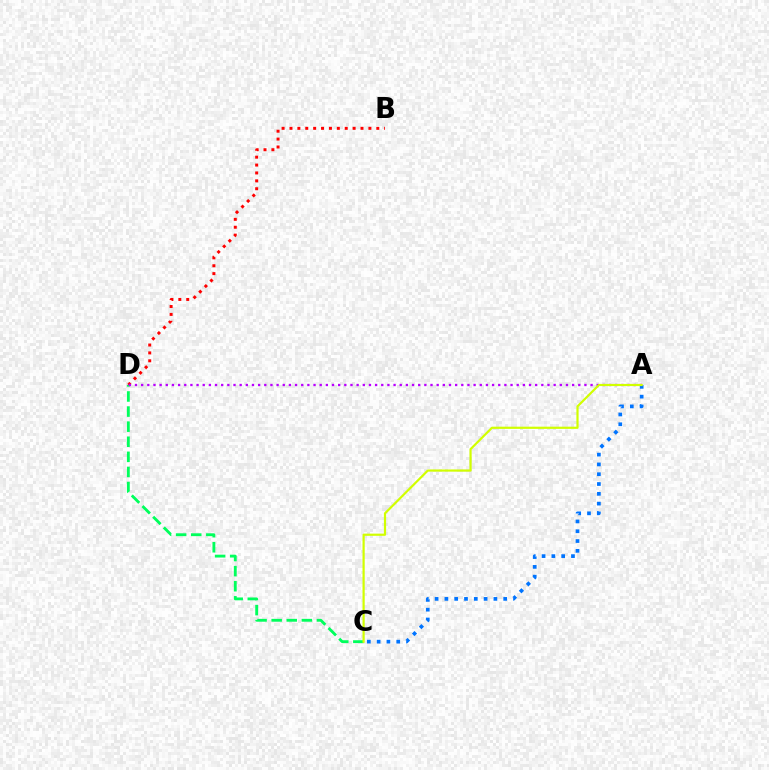{('B', 'D'): [{'color': '#ff0000', 'line_style': 'dotted', 'thickness': 2.14}], ('C', 'D'): [{'color': '#00ff5c', 'line_style': 'dashed', 'thickness': 2.05}], ('A', 'D'): [{'color': '#b900ff', 'line_style': 'dotted', 'thickness': 1.67}], ('A', 'C'): [{'color': '#0074ff', 'line_style': 'dotted', 'thickness': 2.66}, {'color': '#d1ff00', 'line_style': 'solid', 'thickness': 1.58}]}